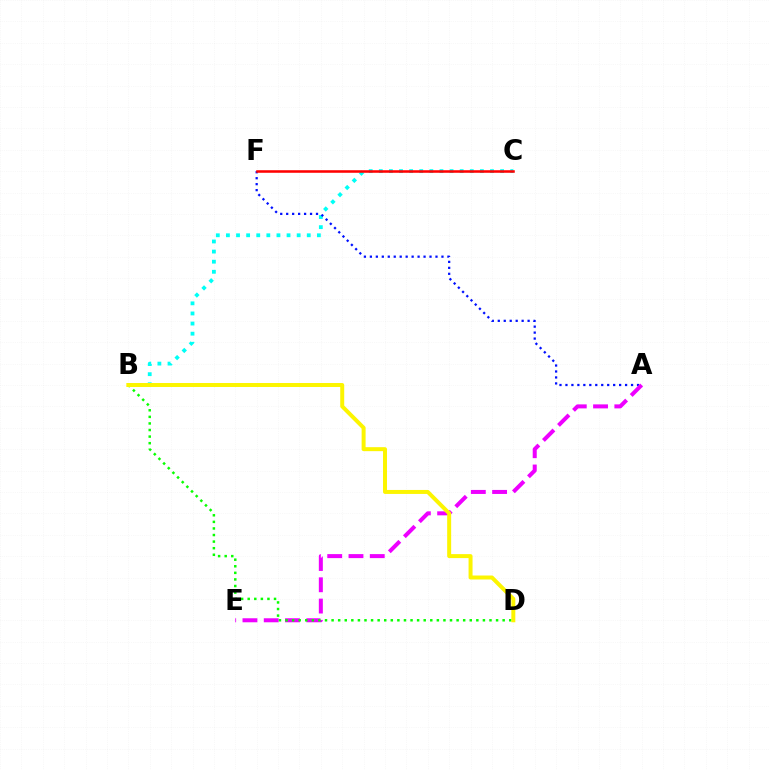{('B', 'C'): [{'color': '#00fff6', 'line_style': 'dotted', 'thickness': 2.75}], ('A', 'F'): [{'color': '#0010ff', 'line_style': 'dotted', 'thickness': 1.62}], ('A', 'E'): [{'color': '#ee00ff', 'line_style': 'dashed', 'thickness': 2.89}], ('B', 'D'): [{'color': '#08ff00', 'line_style': 'dotted', 'thickness': 1.79}, {'color': '#fcf500', 'line_style': 'solid', 'thickness': 2.86}], ('C', 'F'): [{'color': '#ff0000', 'line_style': 'solid', 'thickness': 1.83}]}